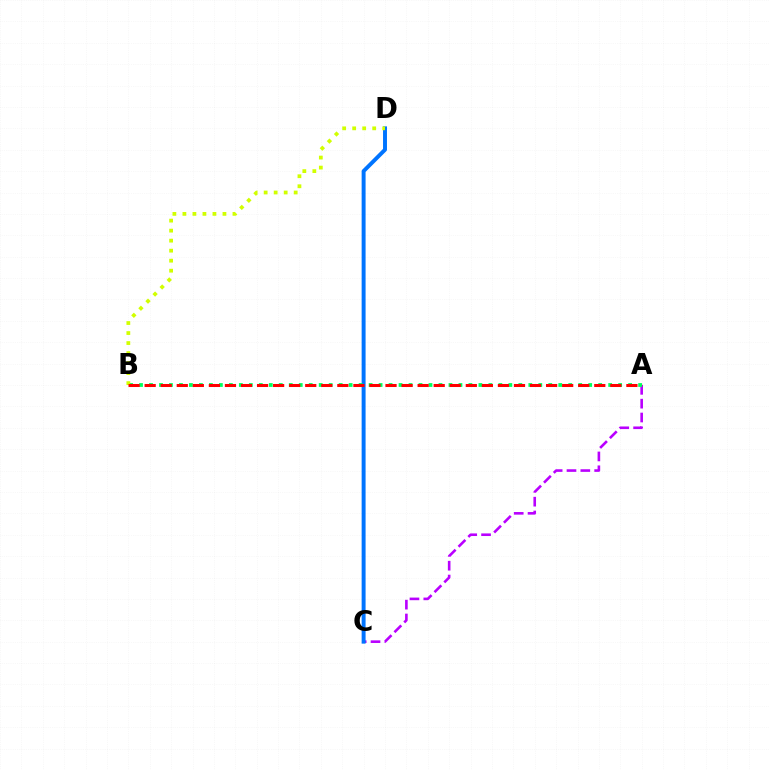{('A', 'C'): [{'color': '#b900ff', 'line_style': 'dashed', 'thickness': 1.88}], ('C', 'D'): [{'color': '#0074ff', 'line_style': 'solid', 'thickness': 2.84}], ('A', 'B'): [{'color': '#00ff5c', 'line_style': 'dotted', 'thickness': 2.71}, {'color': '#ff0000', 'line_style': 'dashed', 'thickness': 2.18}], ('B', 'D'): [{'color': '#d1ff00', 'line_style': 'dotted', 'thickness': 2.72}]}